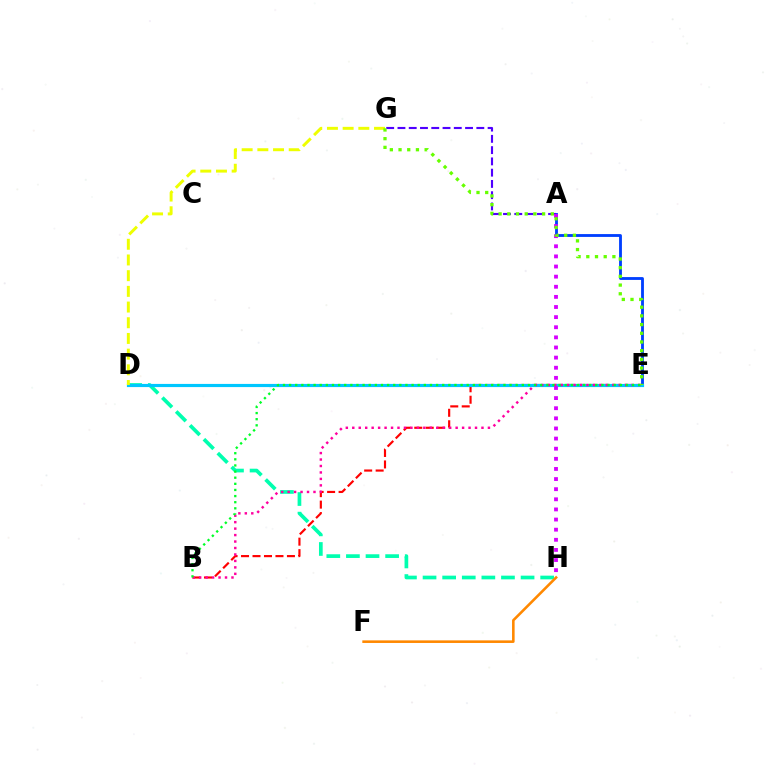{('A', 'E'): [{'color': '#003fff', 'line_style': 'solid', 'thickness': 2.04}], ('D', 'H'): [{'color': '#00ffaf', 'line_style': 'dashed', 'thickness': 2.66}], ('A', 'G'): [{'color': '#4f00ff', 'line_style': 'dashed', 'thickness': 1.53}], ('B', 'E'): [{'color': '#ff0000', 'line_style': 'dashed', 'thickness': 1.56}, {'color': '#ff00a0', 'line_style': 'dotted', 'thickness': 1.76}, {'color': '#00ff27', 'line_style': 'dotted', 'thickness': 1.66}], ('D', 'E'): [{'color': '#00c7ff', 'line_style': 'solid', 'thickness': 2.28}], ('A', 'H'): [{'color': '#d600ff', 'line_style': 'dotted', 'thickness': 2.75}], ('D', 'G'): [{'color': '#eeff00', 'line_style': 'dashed', 'thickness': 2.13}], ('F', 'H'): [{'color': '#ff8800', 'line_style': 'solid', 'thickness': 1.86}], ('E', 'G'): [{'color': '#66ff00', 'line_style': 'dotted', 'thickness': 2.36}]}